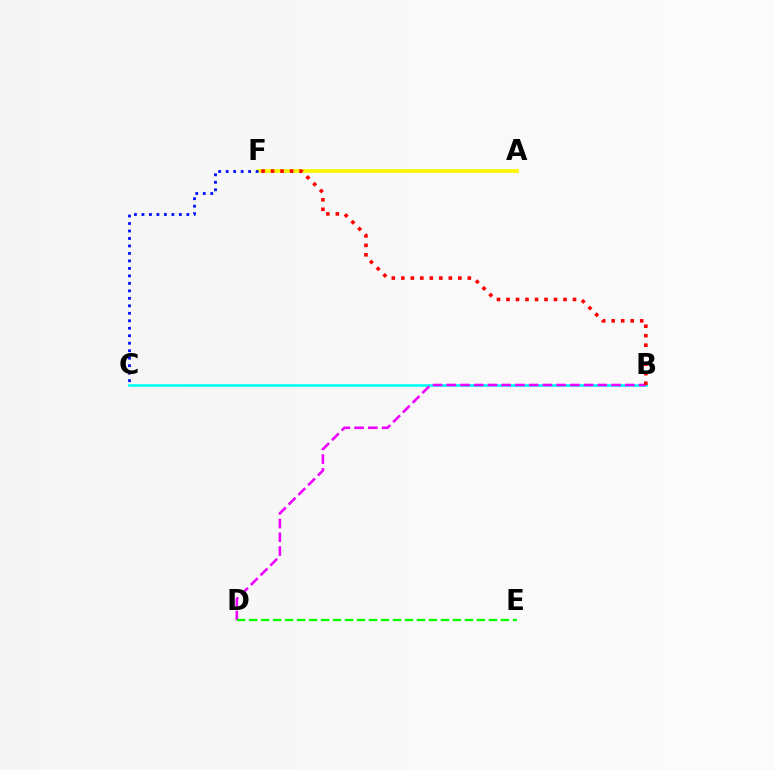{('A', 'F'): [{'color': '#fcf500', 'line_style': 'solid', 'thickness': 2.66}], ('B', 'C'): [{'color': '#00fff6', 'line_style': 'solid', 'thickness': 1.9}], ('C', 'F'): [{'color': '#0010ff', 'line_style': 'dotted', 'thickness': 2.03}], ('B', 'D'): [{'color': '#ee00ff', 'line_style': 'dashed', 'thickness': 1.87}], ('D', 'E'): [{'color': '#08ff00', 'line_style': 'dashed', 'thickness': 1.63}], ('B', 'F'): [{'color': '#ff0000', 'line_style': 'dotted', 'thickness': 2.58}]}